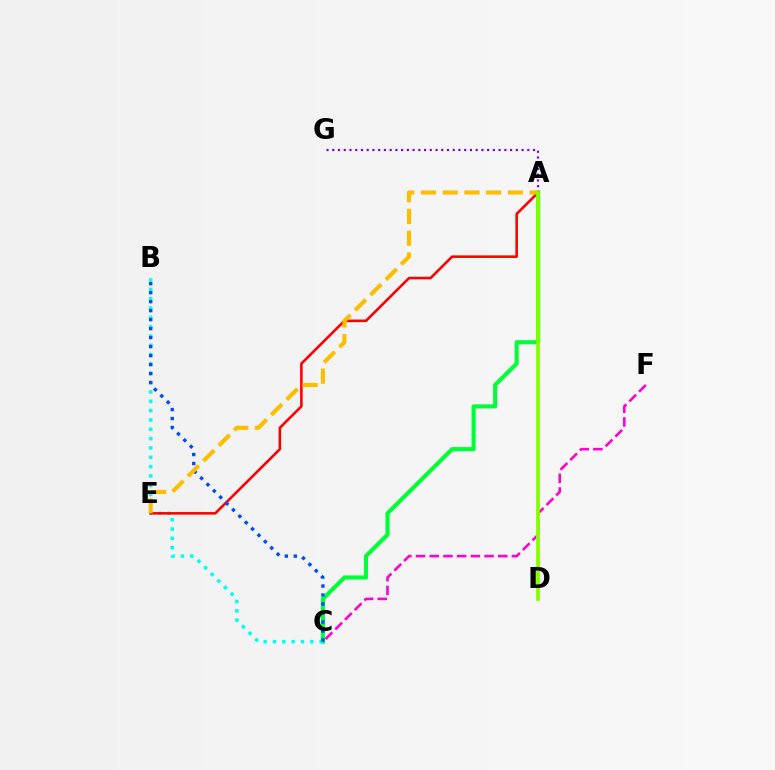{('C', 'F'): [{'color': '#ff00cf', 'line_style': 'dashed', 'thickness': 1.86}], ('A', 'C'): [{'color': '#00ff39', 'line_style': 'solid', 'thickness': 2.96}], ('A', 'G'): [{'color': '#7200ff', 'line_style': 'dotted', 'thickness': 1.56}], ('B', 'C'): [{'color': '#00fff6', 'line_style': 'dotted', 'thickness': 2.53}, {'color': '#004bff', 'line_style': 'dotted', 'thickness': 2.44}], ('A', 'E'): [{'color': '#ff0000', 'line_style': 'solid', 'thickness': 1.85}, {'color': '#ffbd00', 'line_style': 'dashed', 'thickness': 2.95}], ('A', 'D'): [{'color': '#84ff00', 'line_style': 'solid', 'thickness': 2.7}]}